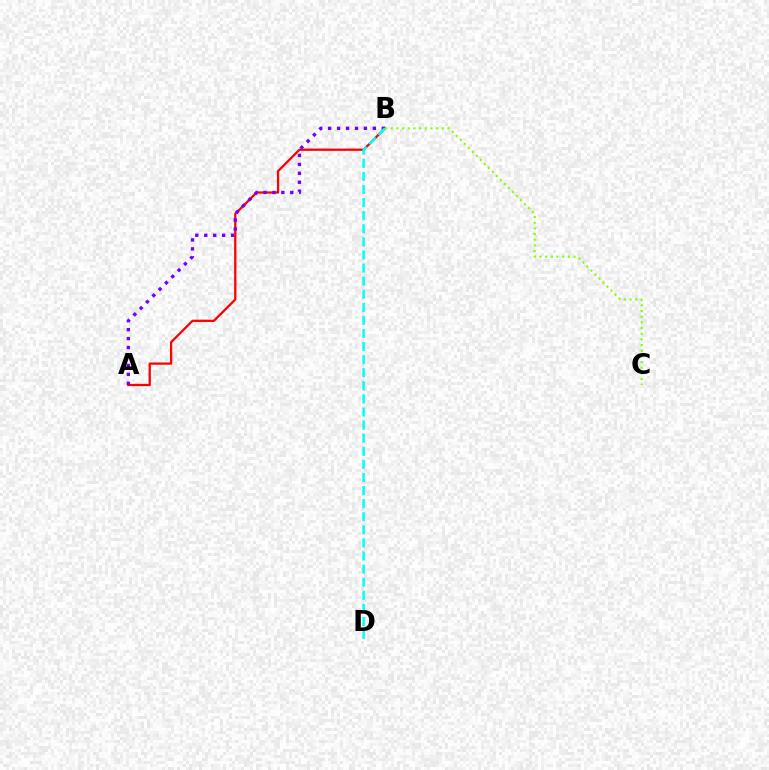{('A', 'B'): [{'color': '#ff0000', 'line_style': 'solid', 'thickness': 1.63}, {'color': '#7200ff', 'line_style': 'dotted', 'thickness': 2.43}], ('B', 'D'): [{'color': '#00fff6', 'line_style': 'dashed', 'thickness': 1.78}], ('B', 'C'): [{'color': '#84ff00', 'line_style': 'dotted', 'thickness': 1.54}]}